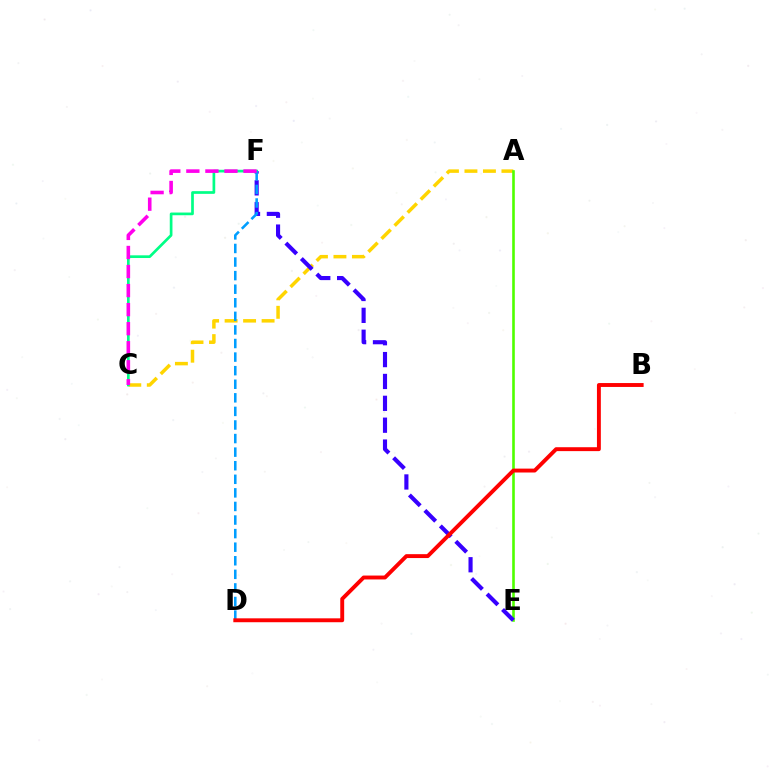{('A', 'C'): [{'color': '#ffd500', 'line_style': 'dashed', 'thickness': 2.51}], ('A', 'E'): [{'color': '#4fff00', 'line_style': 'solid', 'thickness': 1.88}], ('E', 'F'): [{'color': '#3700ff', 'line_style': 'dashed', 'thickness': 2.97}], ('C', 'F'): [{'color': '#00ff86', 'line_style': 'solid', 'thickness': 1.94}, {'color': '#ff00ed', 'line_style': 'dashed', 'thickness': 2.59}], ('D', 'F'): [{'color': '#009eff', 'line_style': 'dashed', 'thickness': 1.84}], ('B', 'D'): [{'color': '#ff0000', 'line_style': 'solid', 'thickness': 2.81}]}